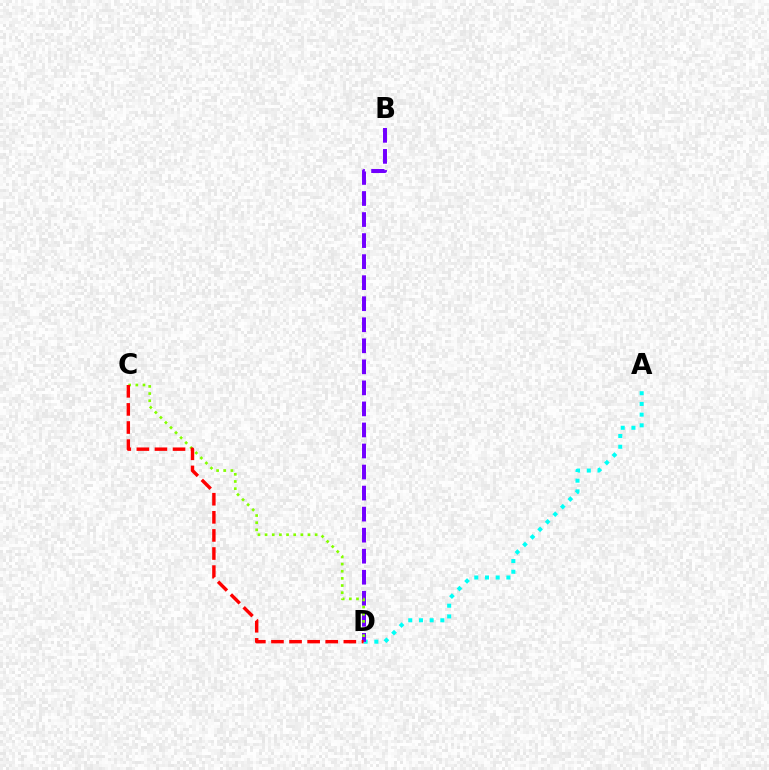{('A', 'D'): [{'color': '#00fff6', 'line_style': 'dotted', 'thickness': 2.91}], ('B', 'D'): [{'color': '#7200ff', 'line_style': 'dashed', 'thickness': 2.86}], ('C', 'D'): [{'color': '#84ff00', 'line_style': 'dotted', 'thickness': 1.94}, {'color': '#ff0000', 'line_style': 'dashed', 'thickness': 2.46}]}